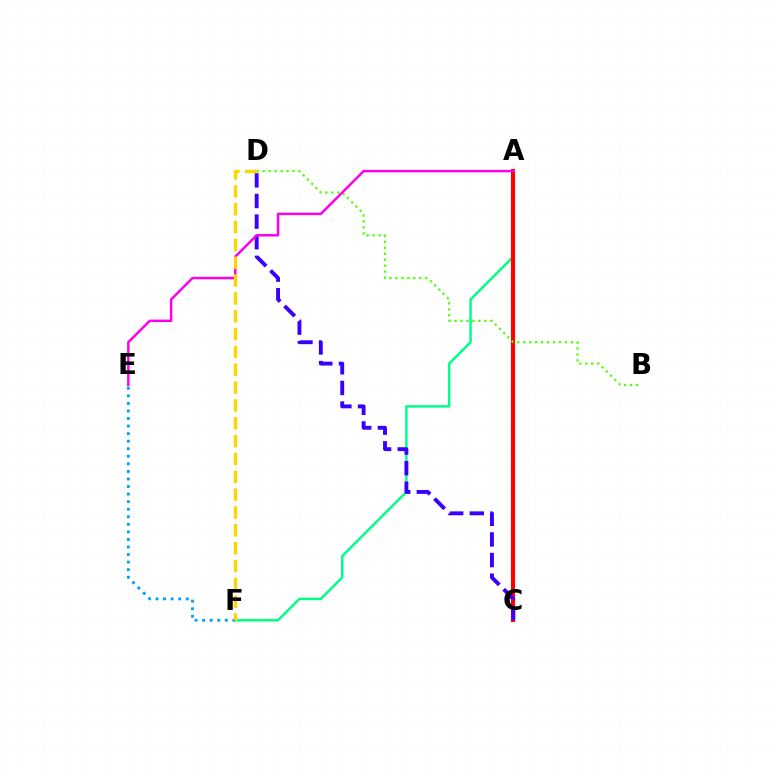{('A', 'F'): [{'color': '#00ff86', 'line_style': 'solid', 'thickness': 1.78}], ('A', 'C'): [{'color': '#ff0000', 'line_style': 'solid', 'thickness': 2.96}], ('C', 'D'): [{'color': '#3700ff', 'line_style': 'dashed', 'thickness': 2.8}], ('B', 'D'): [{'color': '#4fff00', 'line_style': 'dotted', 'thickness': 1.62}], ('E', 'F'): [{'color': '#009eff', 'line_style': 'dotted', 'thickness': 2.05}], ('A', 'E'): [{'color': '#ff00ed', 'line_style': 'solid', 'thickness': 1.79}], ('D', 'F'): [{'color': '#ffd500', 'line_style': 'dashed', 'thickness': 2.42}]}